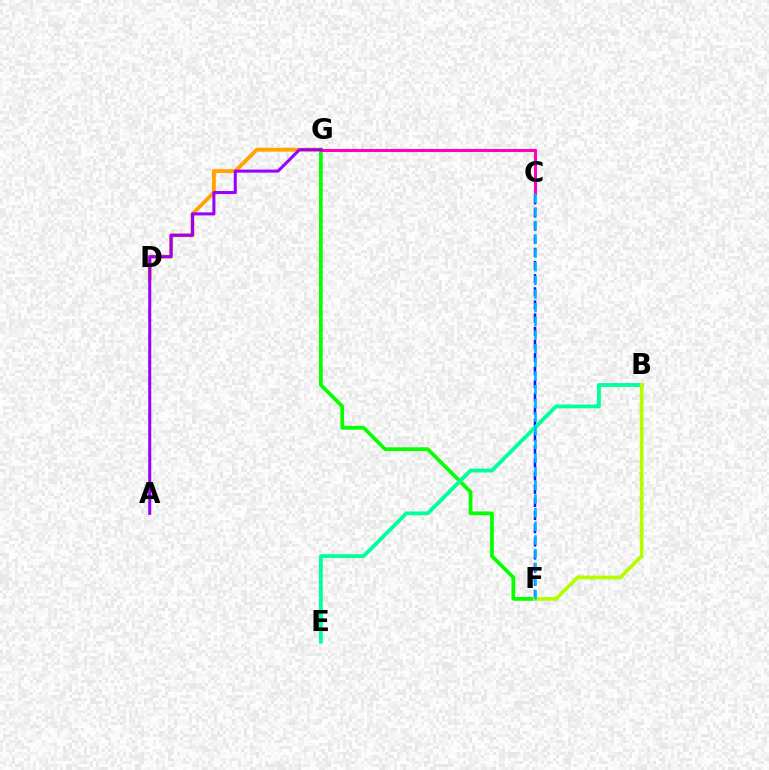{('C', 'G'): [{'color': '#ff0000', 'line_style': 'dotted', 'thickness': 1.92}, {'color': '#ff00bd', 'line_style': 'solid', 'thickness': 2.19}], ('D', 'G'): [{'color': '#ffa500', 'line_style': 'solid', 'thickness': 2.81}], ('C', 'F'): [{'color': '#0010ff', 'line_style': 'dashed', 'thickness': 1.79}, {'color': '#00b5ff', 'line_style': 'dashed', 'thickness': 1.86}], ('F', 'G'): [{'color': '#08ff00', 'line_style': 'solid', 'thickness': 2.7}], ('B', 'E'): [{'color': '#00ff9d', 'line_style': 'solid', 'thickness': 2.76}], ('B', 'F'): [{'color': '#b3ff00', 'line_style': 'solid', 'thickness': 2.68}], ('A', 'G'): [{'color': '#9b00ff', 'line_style': 'solid', 'thickness': 2.19}]}